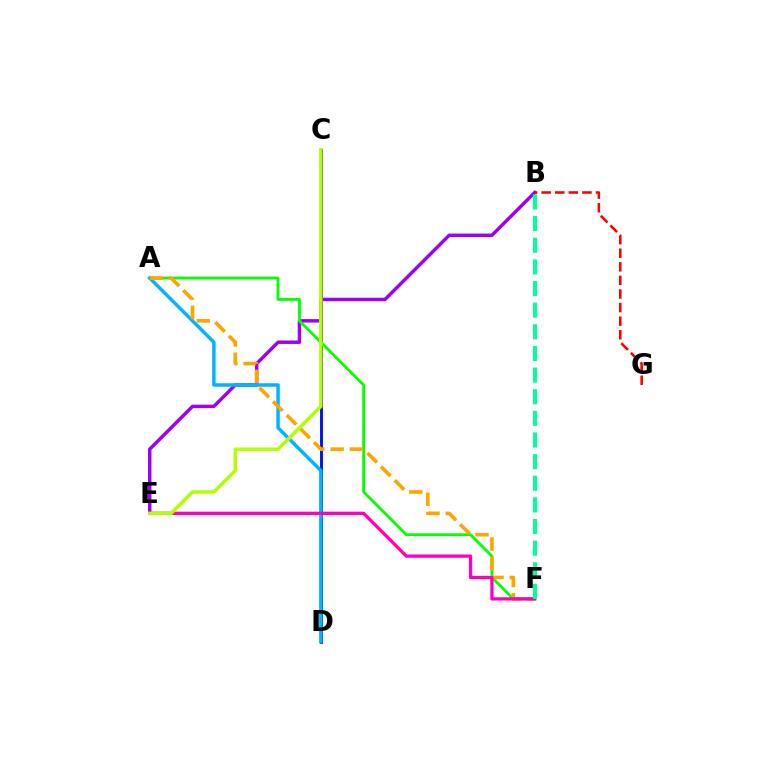{('C', 'D'): [{'color': '#0010ff', 'line_style': 'solid', 'thickness': 2.09}], ('B', 'E'): [{'color': '#9b00ff', 'line_style': 'solid', 'thickness': 2.47}], ('A', 'F'): [{'color': '#08ff00', 'line_style': 'solid', 'thickness': 2.04}, {'color': '#ffa500', 'line_style': 'dashed', 'thickness': 2.62}], ('A', 'D'): [{'color': '#00b5ff', 'line_style': 'solid', 'thickness': 2.5}], ('B', 'G'): [{'color': '#ff0000', 'line_style': 'dashed', 'thickness': 1.85}], ('E', 'F'): [{'color': '#ff00bd', 'line_style': 'solid', 'thickness': 2.37}], ('C', 'E'): [{'color': '#b3ff00', 'line_style': 'solid', 'thickness': 2.51}], ('B', 'F'): [{'color': '#00ff9d', 'line_style': 'dashed', 'thickness': 2.94}]}